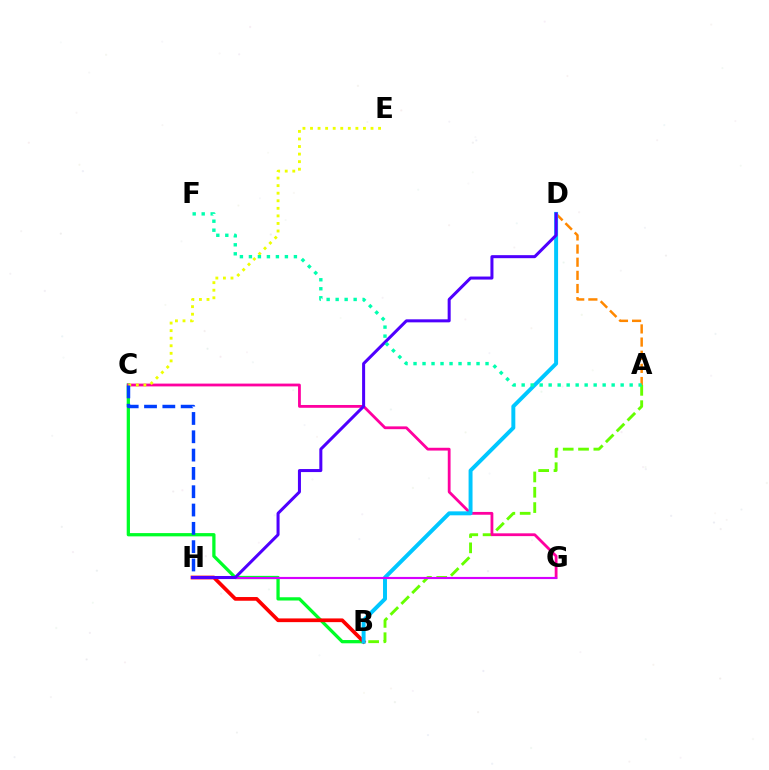{('B', 'C'): [{'color': '#00ff27', 'line_style': 'solid', 'thickness': 2.35}], ('A', 'B'): [{'color': '#66ff00', 'line_style': 'dashed', 'thickness': 2.08}], ('C', 'G'): [{'color': '#ff00a0', 'line_style': 'solid', 'thickness': 2.01}], ('C', 'E'): [{'color': '#eeff00', 'line_style': 'dotted', 'thickness': 2.05}], ('B', 'H'): [{'color': '#ff0000', 'line_style': 'solid', 'thickness': 2.67}], ('A', 'D'): [{'color': '#ff8800', 'line_style': 'dashed', 'thickness': 1.79}], ('C', 'H'): [{'color': '#003fff', 'line_style': 'dashed', 'thickness': 2.49}], ('B', 'D'): [{'color': '#00c7ff', 'line_style': 'solid', 'thickness': 2.84}], ('G', 'H'): [{'color': '#d600ff', 'line_style': 'solid', 'thickness': 1.55}], ('D', 'H'): [{'color': '#4f00ff', 'line_style': 'solid', 'thickness': 2.18}], ('A', 'F'): [{'color': '#00ffaf', 'line_style': 'dotted', 'thickness': 2.45}]}